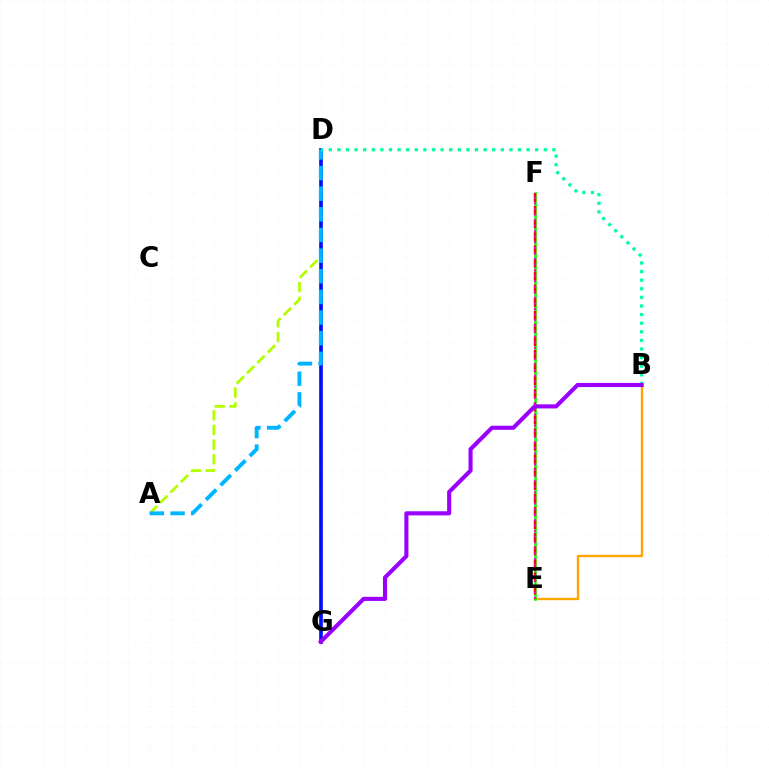{('A', 'D'): [{'color': '#b3ff00', 'line_style': 'dashed', 'thickness': 1.99}, {'color': '#00b5ff', 'line_style': 'dashed', 'thickness': 2.8}], ('B', 'E'): [{'color': '#ffa500', 'line_style': 'solid', 'thickness': 1.71}], ('E', 'F'): [{'color': '#08ff00', 'line_style': 'solid', 'thickness': 1.81}, {'color': '#ff0000', 'line_style': 'dashed', 'thickness': 1.78}, {'color': '#ff00bd', 'line_style': 'dotted', 'thickness': 1.51}], ('D', 'G'): [{'color': '#0010ff', 'line_style': 'solid', 'thickness': 2.64}], ('B', 'D'): [{'color': '#00ff9d', 'line_style': 'dotted', 'thickness': 2.34}], ('B', 'G'): [{'color': '#9b00ff', 'line_style': 'solid', 'thickness': 2.95}]}